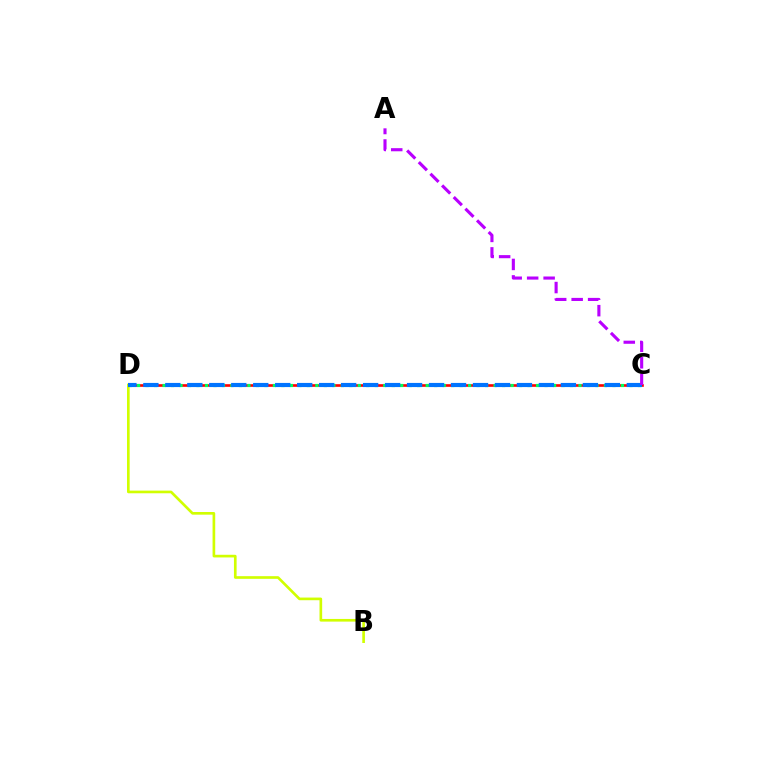{('C', 'D'): [{'color': '#ff0000', 'line_style': 'solid', 'thickness': 1.9}, {'color': '#00ff5c', 'line_style': 'dotted', 'thickness': 2.31}, {'color': '#0074ff', 'line_style': 'dashed', 'thickness': 2.99}], ('B', 'D'): [{'color': '#d1ff00', 'line_style': 'solid', 'thickness': 1.92}], ('A', 'C'): [{'color': '#b900ff', 'line_style': 'dashed', 'thickness': 2.24}]}